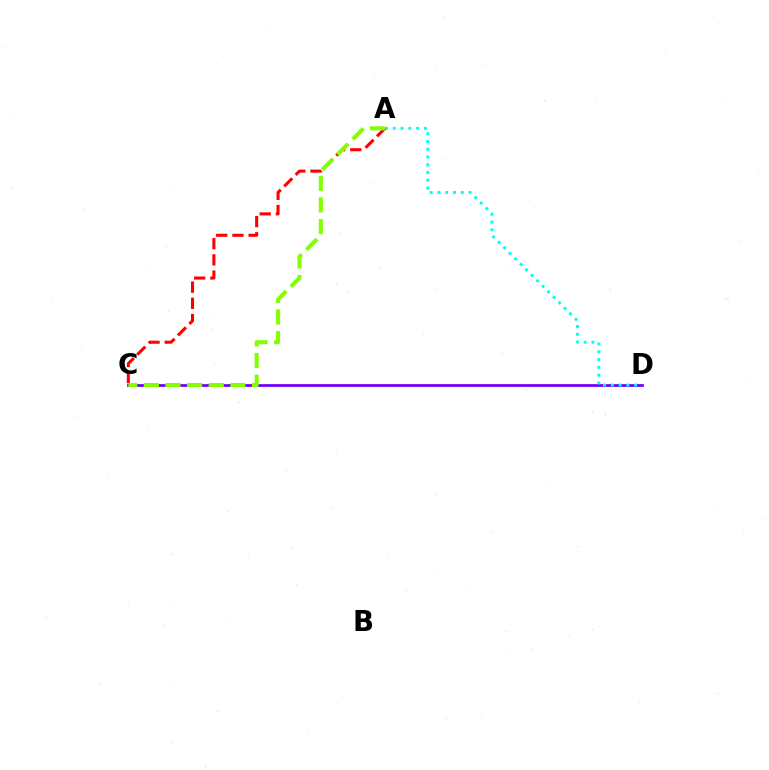{('C', 'D'): [{'color': '#7200ff', 'line_style': 'solid', 'thickness': 1.99}], ('A', 'D'): [{'color': '#00fff6', 'line_style': 'dotted', 'thickness': 2.11}], ('A', 'C'): [{'color': '#ff0000', 'line_style': 'dashed', 'thickness': 2.2}, {'color': '#84ff00', 'line_style': 'dashed', 'thickness': 2.94}]}